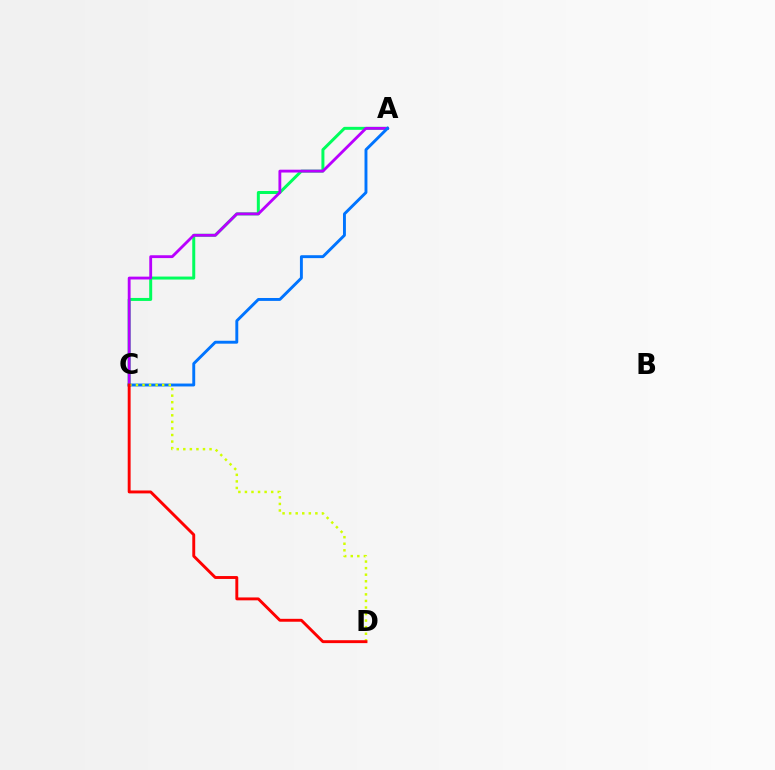{('A', 'C'): [{'color': '#00ff5c', 'line_style': 'solid', 'thickness': 2.15}, {'color': '#b900ff', 'line_style': 'solid', 'thickness': 2.04}, {'color': '#0074ff', 'line_style': 'solid', 'thickness': 2.09}], ('C', 'D'): [{'color': '#d1ff00', 'line_style': 'dotted', 'thickness': 1.78}, {'color': '#ff0000', 'line_style': 'solid', 'thickness': 2.09}]}